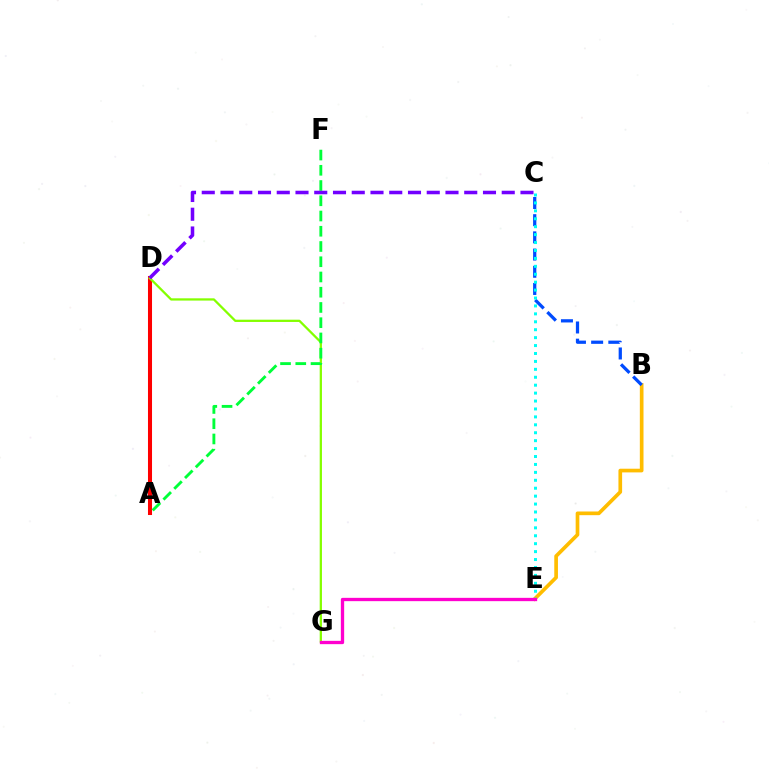{('B', 'E'): [{'color': '#ffbd00', 'line_style': 'solid', 'thickness': 2.65}], ('B', 'C'): [{'color': '#004bff', 'line_style': 'dashed', 'thickness': 2.34}], ('A', 'D'): [{'color': '#ff0000', 'line_style': 'solid', 'thickness': 2.92}], ('D', 'G'): [{'color': '#84ff00', 'line_style': 'solid', 'thickness': 1.63}], ('C', 'E'): [{'color': '#00fff6', 'line_style': 'dotted', 'thickness': 2.15}], ('A', 'F'): [{'color': '#00ff39', 'line_style': 'dashed', 'thickness': 2.07}], ('C', 'D'): [{'color': '#7200ff', 'line_style': 'dashed', 'thickness': 2.55}], ('E', 'G'): [{'color': '#ff00cf', 'line_style': 'solid', 'thickness': 2.38}]}